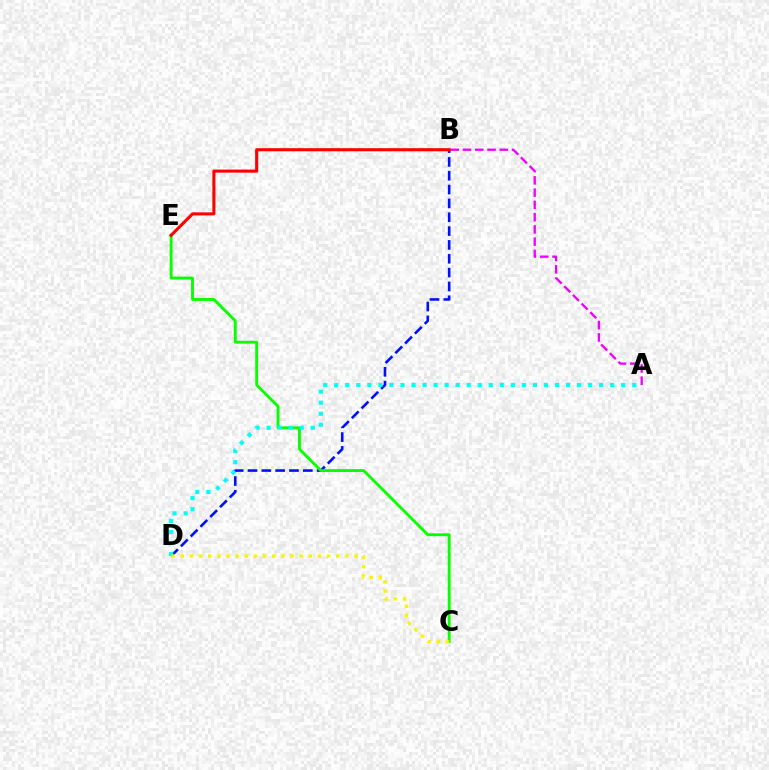{('A', 'B'): [{'color': '#ee00ff', 'line_style': 'dashed', 'thickness': 1.67}], ('B', 'D'): [{'color': '#0010ff', 'line_style': 'dashed', 'thickness': 1.88}], ('C', 'E'): [{'color': '#08ff00', 'line_style': 'solid', 'thickness': 2.07}], ('A', 'D'): [{'color': '#00fff6', 'line_style': 'dotted', 'thickness': 3.0}], ('B', 'E'): [{'color': '#ff0000', 'line_style': 'solid', 'thickness': 2.22}], ('C', 'D'): [{'color': '#fcf500', 'line_style': 'dotted', 'thickness': 2.48}]}